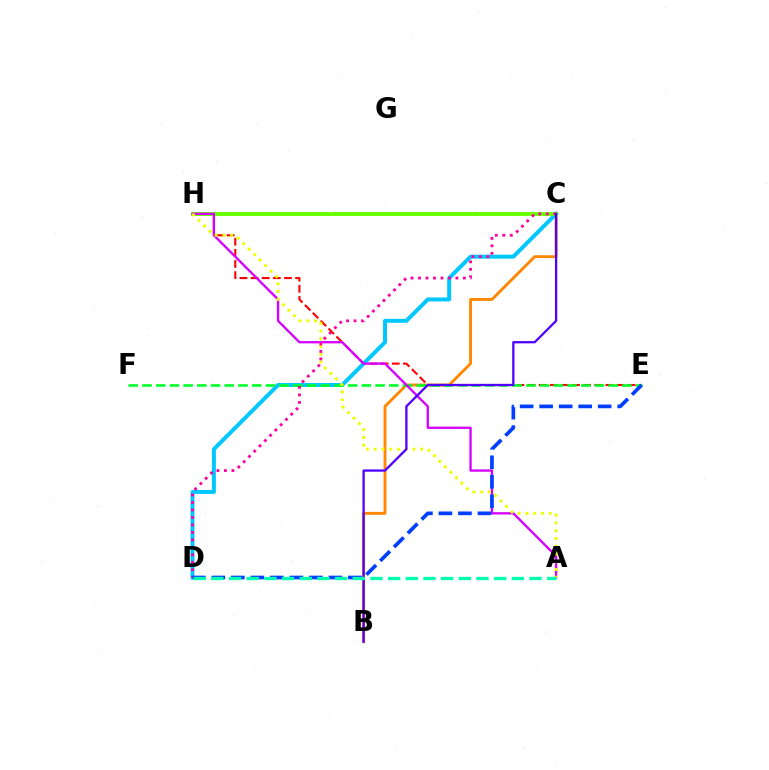{('B', 'C'): [{'color': '#ff8800', 'line_style': 'solid', 'thickness': 2.07}, {'color': '#4f00ff', 'line_style': 'solid', 'thickness': 1.64}], ('E', 'H'): [{'color': '#ff0000', 'line_style': 'dashed', 'thickness': 1.51}], ('C', 'D'): [{'color': '#00c7ff', 'line_style': 'solid', 'thickness': 2.86}, {'color': '#ff00a0', 'line_style': 'dotted', 'thickness': 2.03}], ('E', 'F'): [{'color': '#00ff27', 'line_style': 'dashed', 'thickness': 1.86}], ('C', 'H'): [{'color': '#66ff00', 'line_style': 'solid', 'thickness': 2.81}], ('A', 'H'): [{'color': '#d600ff', 'line_style': 'solid', 'thickness': 1.67}, {'color': '#eeff00', 'line_style': 'dotted', 'thickness': 2.11}], ('D', 'E'): [{'color': '#003fff', 'line_style': 'dashed', 'thickness': 2.65}], ('A', 'D'): [{'color': '#00ffaf', 'line_style': 'dashed', 'thickness': 2.4}]}